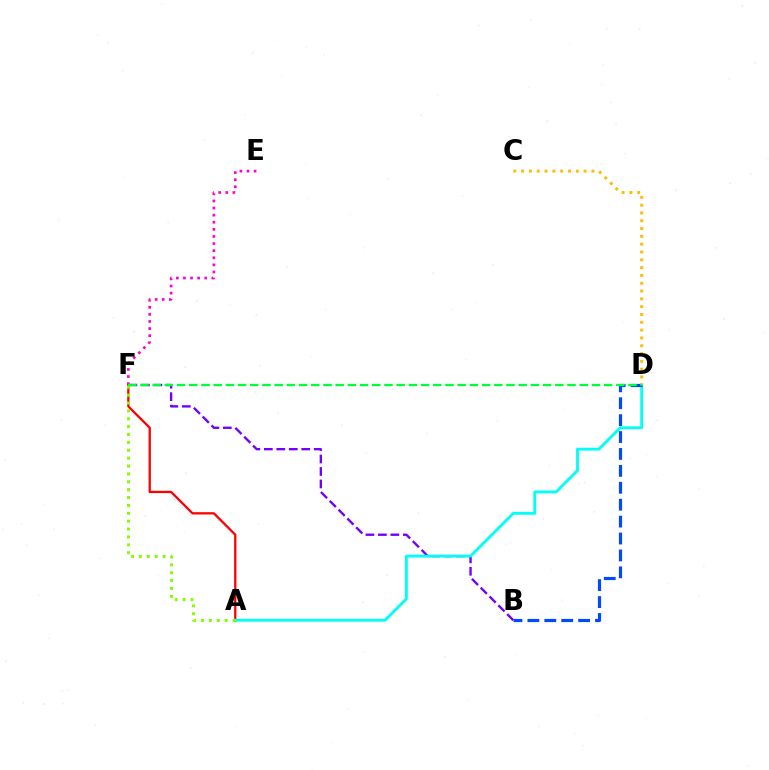{('B', 'F'): [{'color': '#7200ff', 'line_style': 'dashed', 'thickness': 1.69}], ('A', 'F'): [{'color': '#ff0000', 'line_style': 'solid', 'thickness': 1.65}, {'color': '#84ff00', 'line_style': 'dotted', 'thickness': 2.14}], ('A', 'D'): [{'color': '#00fff6', 'line_style': 'solid', 'thickness': 2.05}], ('E', 'F'): [{'color': '#ff00cf', 'line_style': 'dotted', 'thickness': 1.93}], ('B', 'D'): [{'color': '#004bff', 'line_style': 'dashed', 'thickness': 2.3}], ('C', 'D'): [{'color': '#ffbd00', 'line_style': 'dotted', 'thickness': 2.12}], ('D', 'F'): [{'color': '#00ff39', 'line_style': 'dashed', 'thickness': 1.66}]}